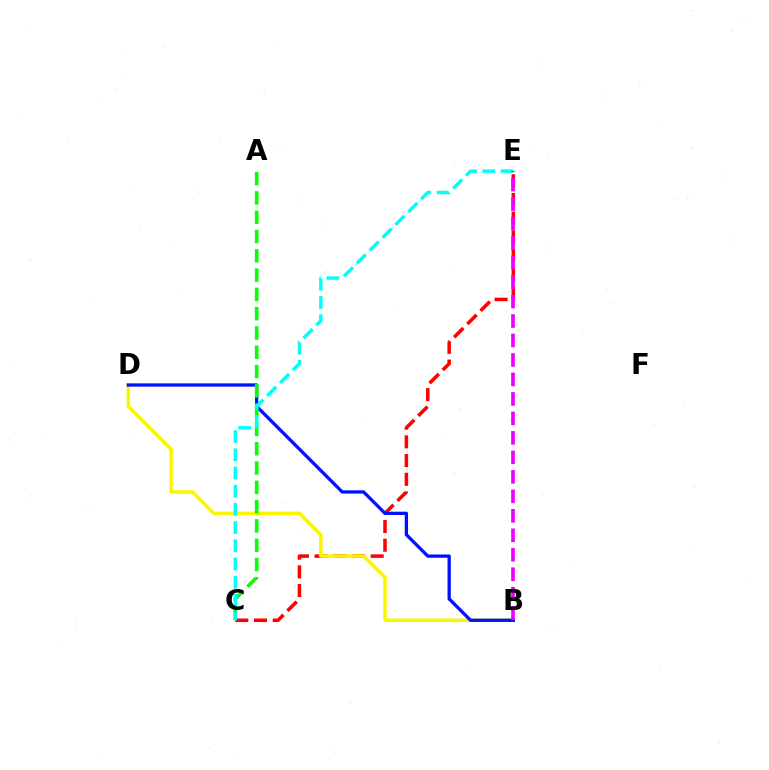{('C', 'E'): [{'color': '#ff0000', 'line_style': 'dashed', 'thickness': 2.54}, {'color': '#00fff6', 'line_style': 'dashed', 'thickness': 2.47}], ('B', 'D'): [{'color': '#fcf500', 'line_style': 'solid', 'thickness': 2.51}, {'color': '#0010ff', 'line_style': 'solid', 'thickness': 2.36}], ('A', 'C'): [{'color': '#08ff00', 'line_style': 'dashed', 'thickness': 2.62}], ('B', 'E'): [{'color': '#ee00ff', 'line_style': 'dashed', 'thickness': 2.65}]}